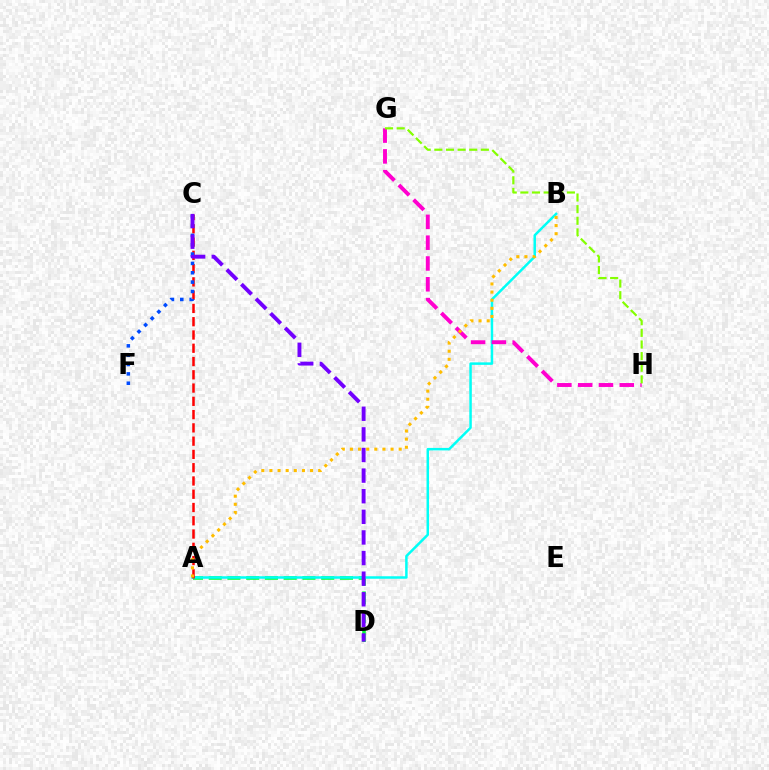{('A', 'D'): [{'color': '#00ff39', 'line_style': 'dashed', 'thickness': 2.55}], ('A', 'B'): [{'color': '#00fff6', 'line_style': 'solid', 'thickness': 1.8}, {'color': '#ffbd00', 'line_style': 'dotted', 'thickness': 2.21}], ('A', 'C'): [{'color': '#ff0000', 'line_style': 'dashed', 'thickness': 1.8}], ('G', 'H'): [{'color': '#ff00cf', 'line_style': 'dashed', 'thickness': 2.83}, {'color': '#84ff00', 'line_style': 'dashed', 'thickness': 1.58}], ('C', 'F'): [{'color': '#004bff', 'line_style': 'dotted', 'thickness': 2.54}], ('C', 'D'): [{'color': '#7200ff', 'line_style': 'dashed', 'thickness': 2.8}]}